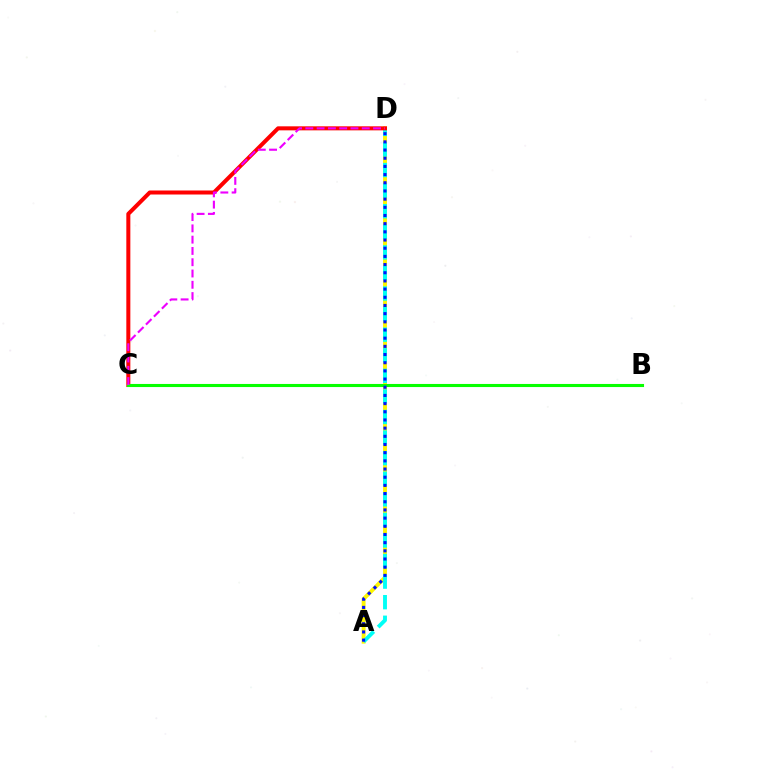{('A', 'D'): [{'color': '#fcf500', 'line_style': 'solid', 'thickness': 2.81}, {'color': '#00fff6', 'line_style': 'dashed', 'thickness': 2.8}, {'color': '#0010ff', 'line_style': 'dotted', 'thickness': 2.22}], ('C', 'D'): [{'color': '#ff0000', 'line_style': 'solid', 'thickness': 2.89}, {'color': '#ee00ff', 'line_style': 'dashed', 'thickness': 1.53}], ('B', 'C'): [{'color': '#08ff00', 'line_style': 'solid', 'thickness': 2.23}]}